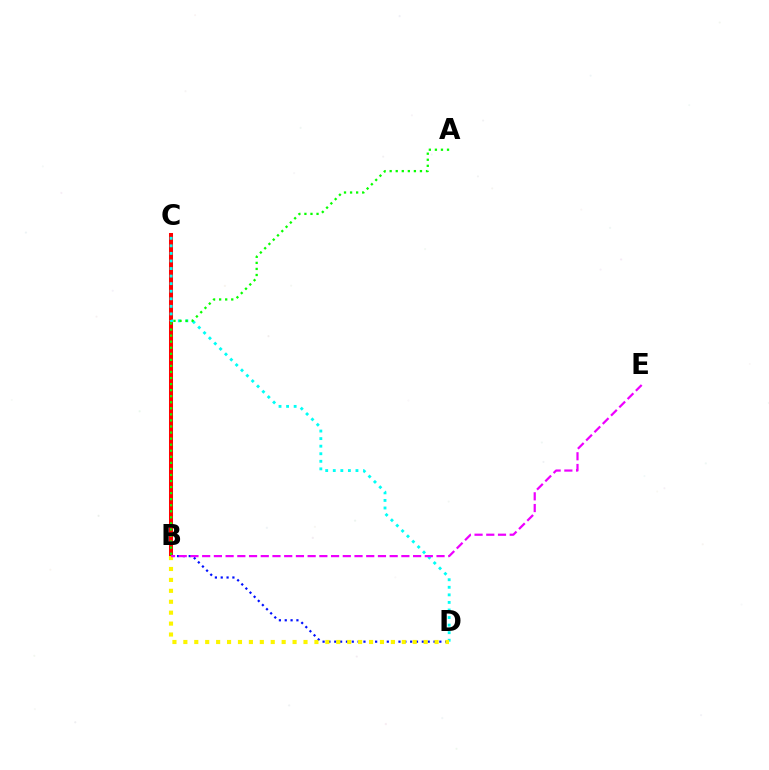{('B', 'C'): [{'color': '#ff0000', 'line_style': 'solid', 'thickness': 2.9}], ('C', 'D'): [{'color': '#00fff6', 'line_style': 'dotted', 'thickness': 2.05}], ('B', 'D'): [{'color': '#0010ff', 'line_style': 'dotted', 'thickness': 1.59}, {'color': '#fcf500', 'line_style': 'dotted', 'thickness': 2.97}], ('A', 'B'): [{'color': '#08ff00', 'line_style': 'dotted', 'thickness': 1.65}], ('B', 'E'): [{'color': '#ee00ff', 'line_style': 'dashed', 'thickness': 1.59}]}